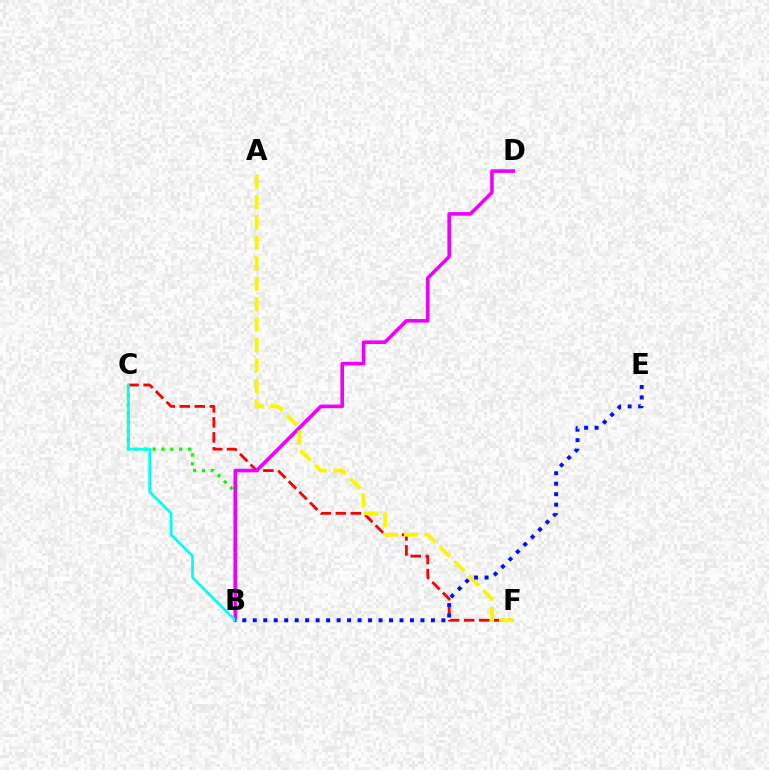{('B', 'C'): [{'color': '#08ff00', 'line_style': 'dotted', 'thickness': 2.4}, {'color': '#00fff6', 'line_style': 'solid', 'thickness': 1.98}], ('C', 'F'): [{'color': '#ff0000', 'line_style': 'dashed', 'thickness': 2.04}], ('B', 'D'): [{'color': '#ee00ff', 'line_style': 'solid', 'thickness': 2.6}], ('A', 'F'): [{'color': '#fcf500', 'line_style': 'dashed', 'thickness': 2.78}], ('B', 'E'): [{'color': '#0010ff', 'line_style': 'dotted', 'thickness': 2.85}]}